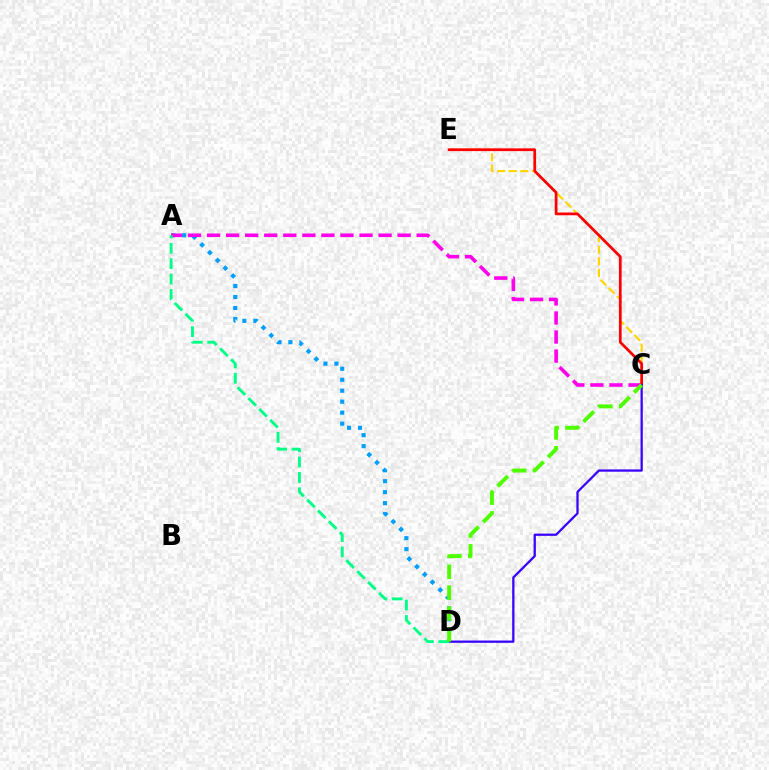{('A', 'D'): [{'color': '#009eff', 'line_style': 'dotted', 'thickness': 2.98}, {'color': '#00ff86', 'line_style': 'dashed', 'thickness': 2.09}], ('C', 'E'): [{'color': '#ffd500', 'line_style': 'dashed', 'thickness': 1.57}, {'color': '#ff0000', 'line_style': 'solid', 'thickness': 1.97}], ('A', 'C'): [{'color': '#ff00ed', 'line_style': 'dashed', 'thickness': 2.59}], ('C', 'D'): [{'color': '#3700ff', 'line_style': 'solid', 'thickness': 1.62}, {'color': '#4fff00', 'line_style': 'dashed', 'thickness': 2.84}]}